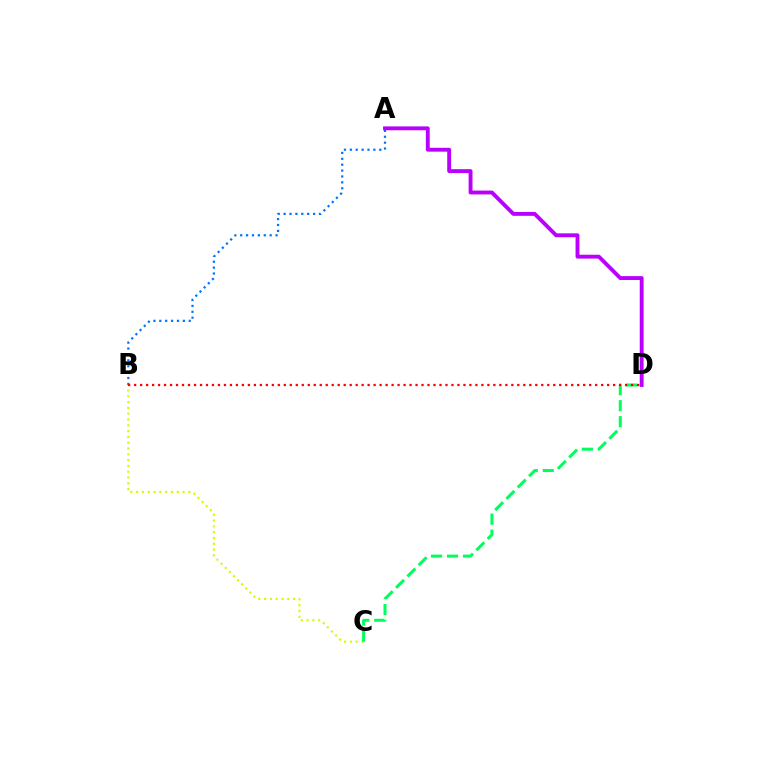{('B', 'C'): [{'color': '#d1ff00', 'line_style': 'dotted', 'thickness': 1.58}], ('A', 'B'): [{'color': '#0074ff', 'line_style': 'dotted', 'thickness': 1.6}], ('C', 'D'): [{'color': '#00ff5c', 'line_style': 'dashed', 'thickness': 2.17}], ('B', 'D'): [{'color': '#ff0000', 'line_style': 'dotted', 'thickness': 1.63}], ('A', 'D'): [{'color': '#b900ff', 'line_style': 'solid', 'thickness': 2.79}]}